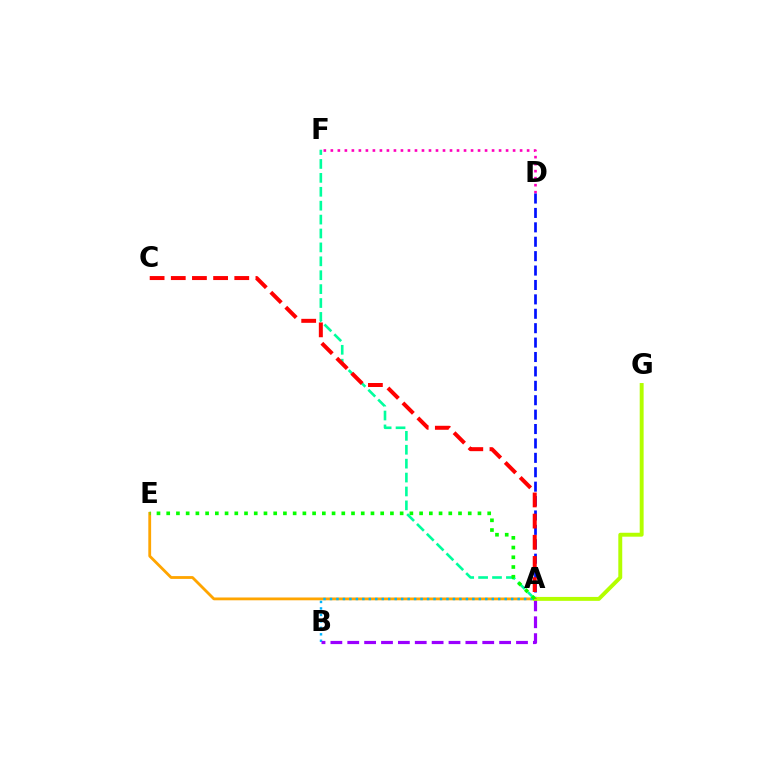{('A', 'E'): [{'color': '#ffa500', 'line_style': 'solid', 'thickness': 2.02}, {'color': '#08ff00', 'line_style': 'dotted', 'thickness': 2.64}], ('A', 'B'): [{'color': '#00b5ff', 'line_style': 'dotted', 'thickness': 1.76}, {'color': '#9b00ff', 'line_style': 'dashed', 'thickness': 2.29}], ('A', 'F'): [{'color': '#00ff9d', 'line_style': 'dashed', 'thickness': 1.89}], ('D', 'F'): [{'color': '#ff00bd', 'line_style': 'dotted', 'thickness': 1.9}], ('A', 'D'): [{'color': '#0010ff', 'line_style': 'dashed', 'thickness': 1.96}], ('A', 'G'): [{'color': '#b3ff00', 'line_style': 'solid', 'thickness': 2.83}], ('A', 'C'): [{'color': '#ff0000', 'line_style': 'dashed', 'thickness': 2.87}]}